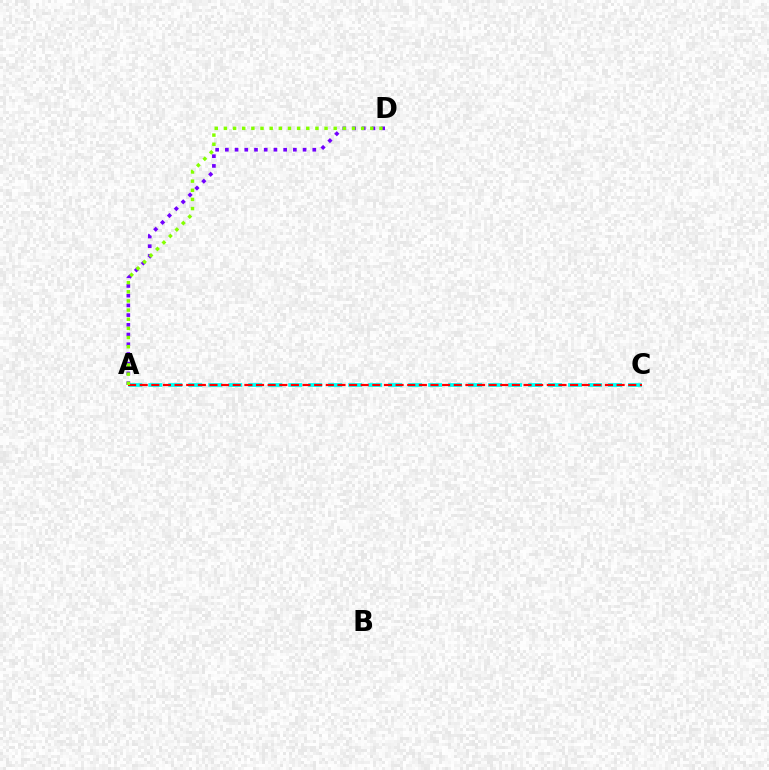{('A', 'C'): [{'color': '#00fff6', 'line_style': 'dashed', 'thickness': 2.72}, {'color': '#ff0000', 'line_style': 'dashed', 'thickness': 1.58}], ('A', 'D'): [{'color': '#7200ff', 'line_style': 'dotted', 'thickness': 2.64}, {'color': '#84ff00', 'line_style': 'dotted', 'thickness': 2.49}]}